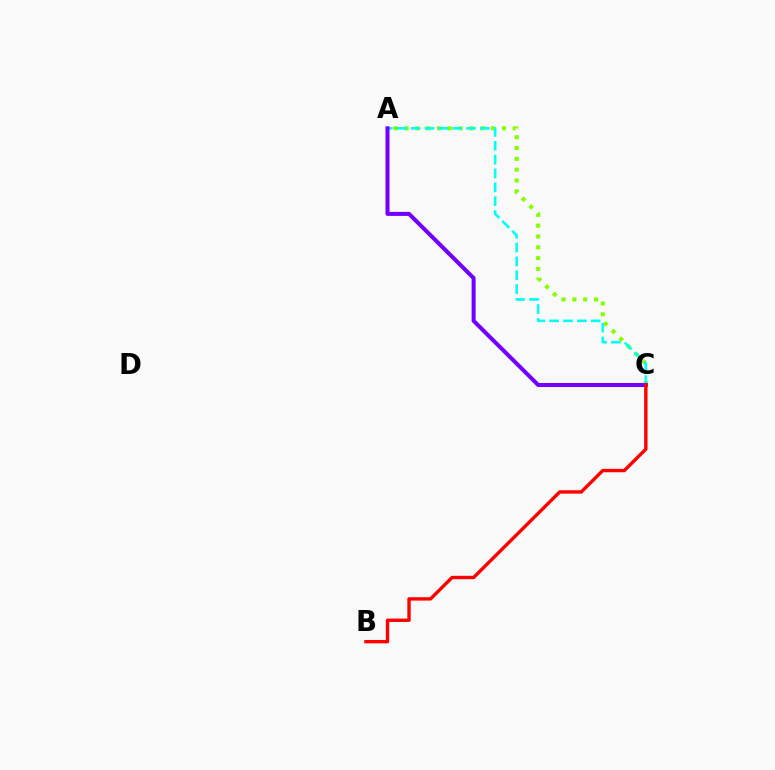{('A', 'C'): [{'color': '#84ff00', 'line_style': 'dotted', 'thickness': 2.94}, {'color': '#00fff6', 'line_style': 'dashed', 'thickness': 1.88}, {'color': '#7200ff', 'line_style': 'solid', 'thickness': 2.9}], ('B', 'C'): [{'color': '#ff0000', 'line_style': 'solid', 'thickness': 2.43}]}